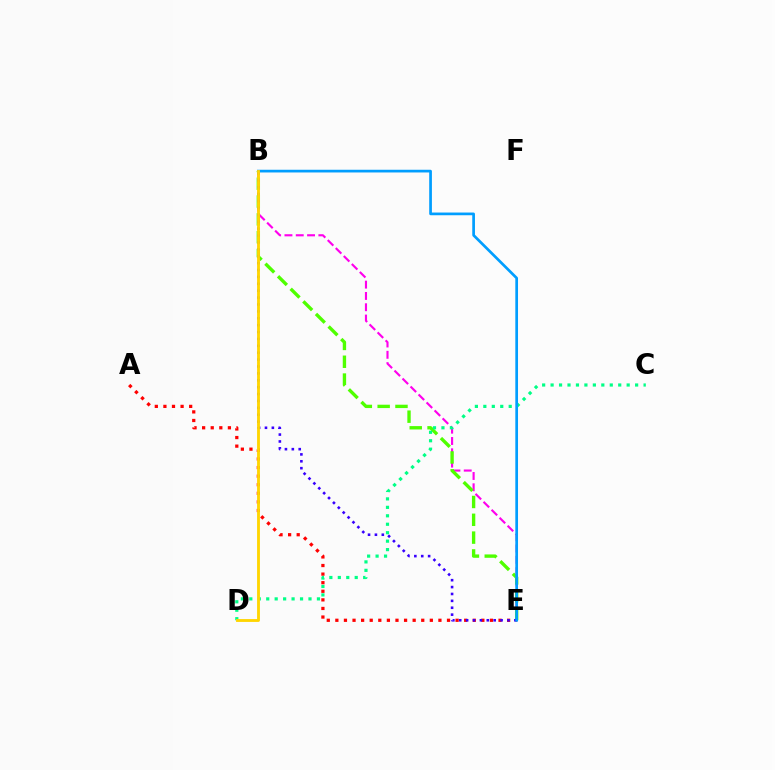{('B', 'E'): [{'color': '#ff00ed', 'line_style': 'dashed', 'thickness': 1.54}, {'color': '#4fff00', 'line_style': 'dashed', 'thickness': 2.42}, {'color': '#3700ff', 'line_style': 'dotted', 'thickness': 1.87}, {'color': '#009eff', 'line_style': 'solid', 'thickness': 1.95}], ('A', 'E'): [{'color': '#ff0000', 'line_style': 'dotted', 'thickness': 2.33}], ('C', 'D'): [{'color': '#00ff86', 'line_style': 'dotted', 'thickness': 2.3}], ('B', 'D'): [{'color': '#ffd500', 'line_style': 'solid', 'thickness': 2.05}]}